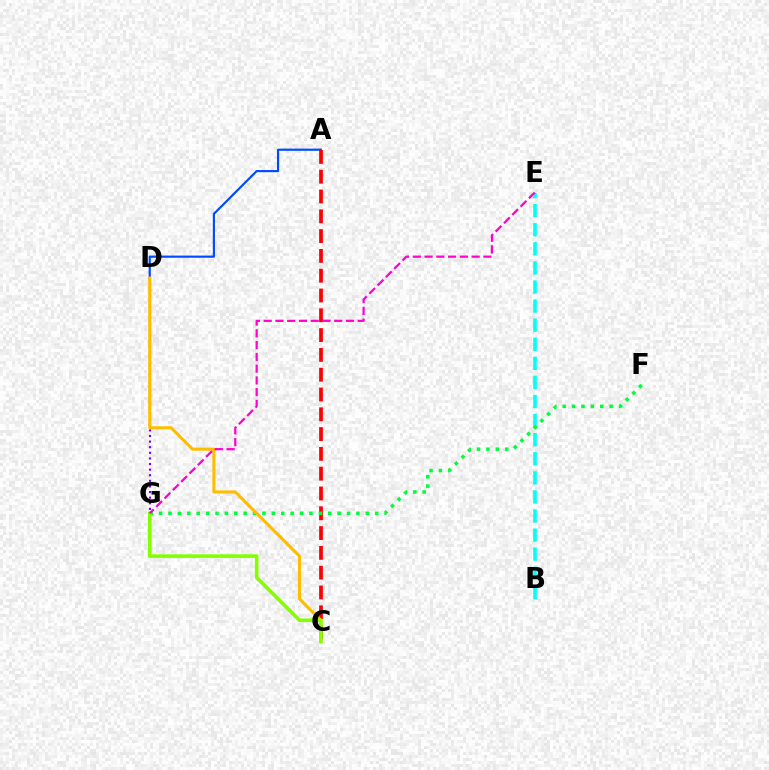{('A', 'D'): [{'color': '#004bff', 'line_style': 'solid', 'thickness': 1.57}], ('B', 'E'): [{'color': '#00fff6', 'line_style': 'dashed', 'thickness': 2.59}], ('D', 'G'): [{'color': '#7200ff', 'line_style': 'dotted', 'thickness': 1.52}], ('A', 'C'): [{'color': '#ff0000', 'line_style': 'dashed', 'thickness': 2.69}], ('F', 'G'): [{'color': '#00ff39', 'line_style': 'dotted', 'thickness': 2.55}], ('C', 'D'): [{'color': '#ffbd00', 'line_style': 'solid', 'thickness': 2.21}], ('C', 'G'): [{'color': '#84ff00', 'line_style': 'solid', 'thickness': 2.61}], ('E', 'G'): [{'color': '#ff00cf', 'line_style': 'dashed', 'thickness': 1.6}]}